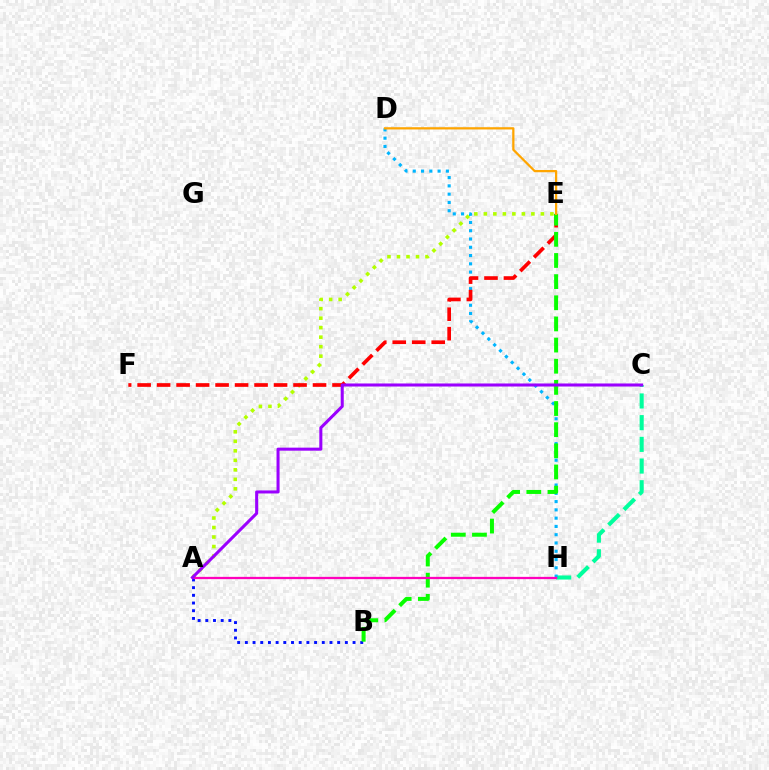{('A', 'E'): [{'color': '#b3ff00', 'line_style': 'dotted', 'thickness': 2.58}], ('C', 'H'): [{'color': '#00ff9d', 'line_style': 'dashed', 'thickness': 2.95}], ('D', 'H'): [{'color': '#00b5ff', 'line_style': 'dotted', 'thickness': 2.25}], ('E', 'F'): [{'color': '#ff0000', 'line_style': 'dashed', 'thickness': 2.65}], ('A', 'B'): [{'color': '#0010ff', 'line_style': 'dotted', 'thickness': 2.09}], ('B', 'E'): [{'color': '#08ff00', 'line_style': 'dashed', 'thickness': 2.87}], ('A', 'H'): [{'color': '#ff00bd', 'line_style': 'solid', 'thickness': 1.64}], ('A', 'C'): [{'color': '#9b00ff', 'line_style': 'solid', 'thickness': 2.19}], ('D', 'E'): [{'color': '#ffa500', 'line_style': 'solid', 'thickness': 1.62}]}